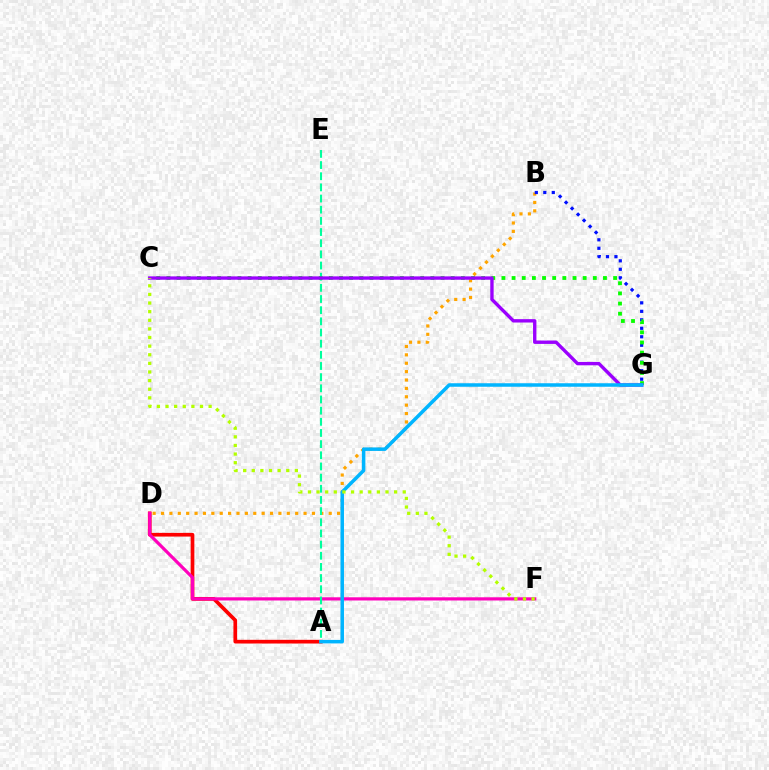{('A', 'D'): [{'color': '#ff0000', 'line_style': 'solid', 'thickness': 2.66}], ('B', 'D'): [{'color': '#ffa500', 'line_style': 'dotted', 'thickness': 2.28}], ('D', 'F'): [{'color': '#ff00bd', 'line_style': 'solid', 'thickness': 2.3}], ('B', 'G'): [{'color': '#0010ff', 'line_style': 'dotted', 'thickness': 2.3}], ('A', 'E'): [{'color': '#00ff9d', 'line_style': 'dashed', 'thickness': 1.52}], ('C', 'G'): [{'color': '#08ff00', 'line_style': 'dotted', 'thickness': 2.76}, {'color': '#9b00ff', 'line_style': 'solid', 'thickness': 2.43}], ('A', 'G'): [{'color': '#00b5ff', 'line_style': 'solid', 'thickness': 2.53}], ('C', 'F'): [{'color': '#b3ff00', 'line_style': 'dotted', 'thickness': 2.34}]}